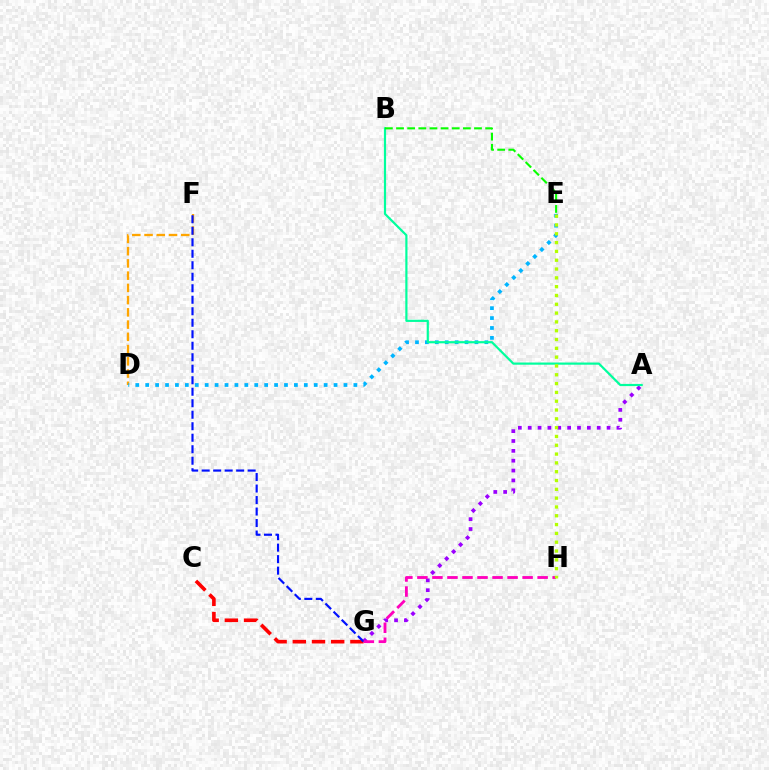{('A', 'G'): [{'color': '#9b00ff', 'line_style': 'dotted', 'thickness': 2.68}], ('D', 'F'): [{'color': '#ffa500', 'line_style': 'dashed', 'thickness': 1.66}], ('D', 'E'): [{'color': '#00b5ff', 'line_style': 'dotted', 'thickness': 2.69}], ('A', 'B'): [{'color': '#00ff9d', 'line_style': 'solid', 'thickness': 1.58}], ('C', 'G'): [{'color': '#ff0000', 'line_style': 'dashed', 'thickness': 2.61}], ('F', 'G'): [{'color': '#0010ff', 'line_style': 'dashed', 'thickness': 1.56}], ('G', 'H'): [{'color': '#ff00bd', 'line_style': 'dashed', 'thickness': 2.04}], ('E', 'H'): [{'color': '#b3ff00', 'line_style': 'dotted', 'thickness': 2.39}], ('B', 'E'): [{'color': '#08ff00', 'line_style': 'dashed', 'thickness': 1.51}]}